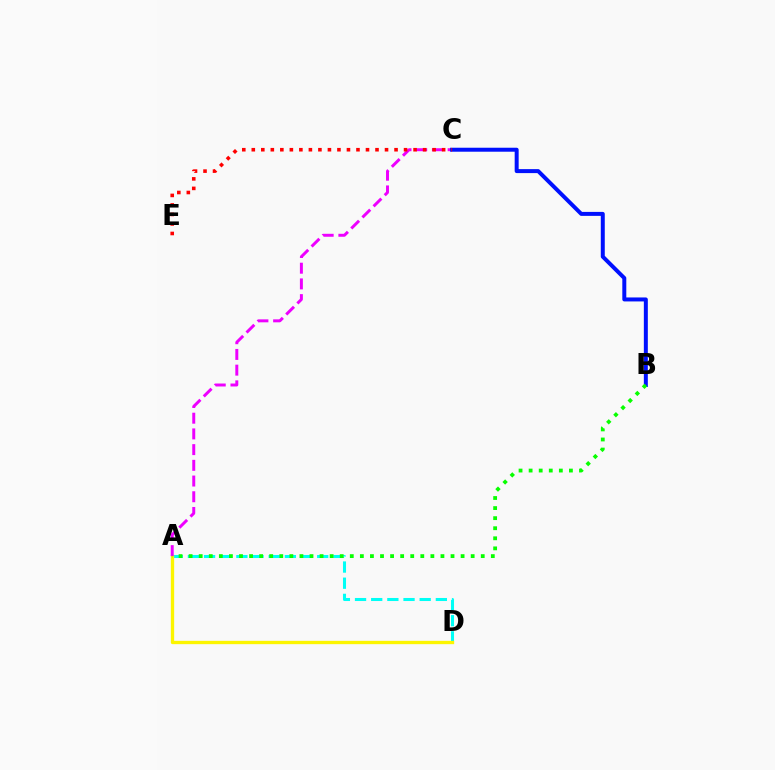{('A', 'D'): [{'color': '#00fff6', 'line_style': 'dashed', 'thickness': 2.2}, {'color': '#fcf500', 'line_style': 'solid', 'thickness': 2.39}], ('A', 'C'): [{'color': '#ee00ff', 'line_style': 'dashed', 'thickness': 2.13}], ('B', 'C'): [{'color': '#0010ff', 'line_style': 'solid', 'thickness': 2.87}], ('C', 'E'): [{'color': '#ff0000', 'line_style': 'dotted', 'thickness': 2.59}], ('A', 'B'): [{'color': '#08ff00', 'line_style': 'dotted', 'thickness': 2.74}]}